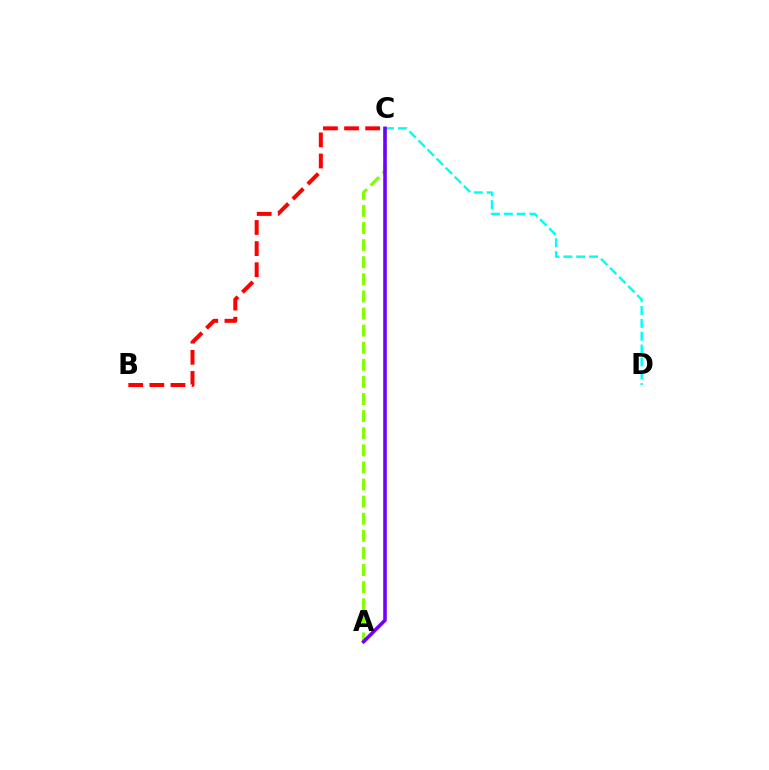{('A', 'C'): [{'color': '#84ff00', 'line_style': 'dashed', 'thickness': 2.32}, {'color': '#7200ff', 'line_style': 'solid', 'thickness': 2.57}], ('C', 'D'): [{'color': '#00fff6', 'line_style': 'dashed', 'thickness': 1.74}], ('B', 'C'): [{'color': '#ff0000', 'line_style': 'dashed', 'thickness': 2.87}]}